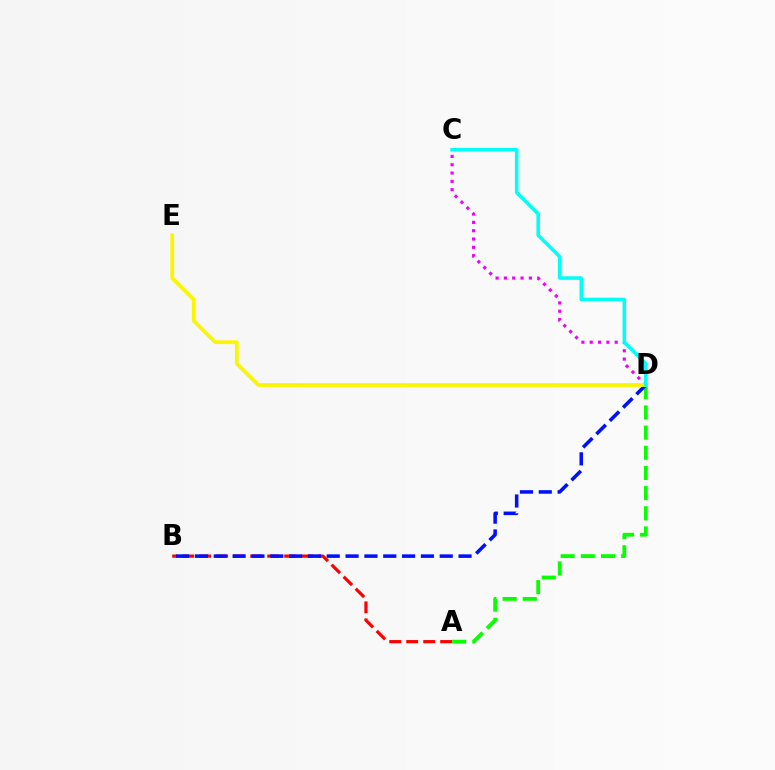{('A', 'B'): [{'color': '#ff0000', 'line_style': 'dashed', 'thickness': 2.31}], ('A', 'D'): [{'color': '#08ff00', 'line_style': 'dashed', 'thickness': 2.74}], ('B', 'D'): [{'color': '#0010ff', 'line_style': 'dashed', 'thickness': 2.56}], ('C', 'D'): [{'color': '#ee00ff', 'line_style': 'dotted', 'thickness': 2.26}, {'color': '#00fff6', 'line_style': 'solid', 'thickness': 2.55}], ('D', 'E'): [{'color': '#fcf500', 'line_style': 'solid', 'thickness': 2.72}]}